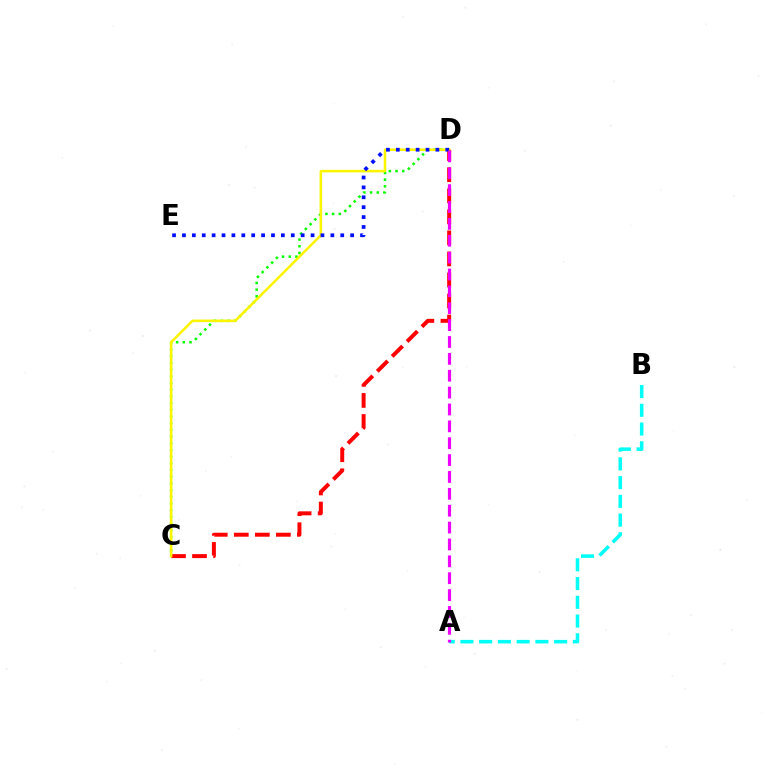{('C', 'D'): [{'color': '#08ff00', 'line_style': 'dotted', 'thickness': 1.82}, {'color': '#ff0000', 'line_style': 'dashed', 'thickness': 2.86}, {'color': '#fcf500', 'line_style': 'solid', 'thickness': 1.84}], ('A', 'B'): [{'color': '#00fff6', 'line_style': 'dashed', 'thickness': 2.55}], ('D', 'E'): [{'color': '#0010ff', 'line_style': 'dotted', 'thickness': 2.69}], ('A', 'D'): [{'color': '#ee00ff', 'line_style': 'dashed', 'thickness': 2.29}]}